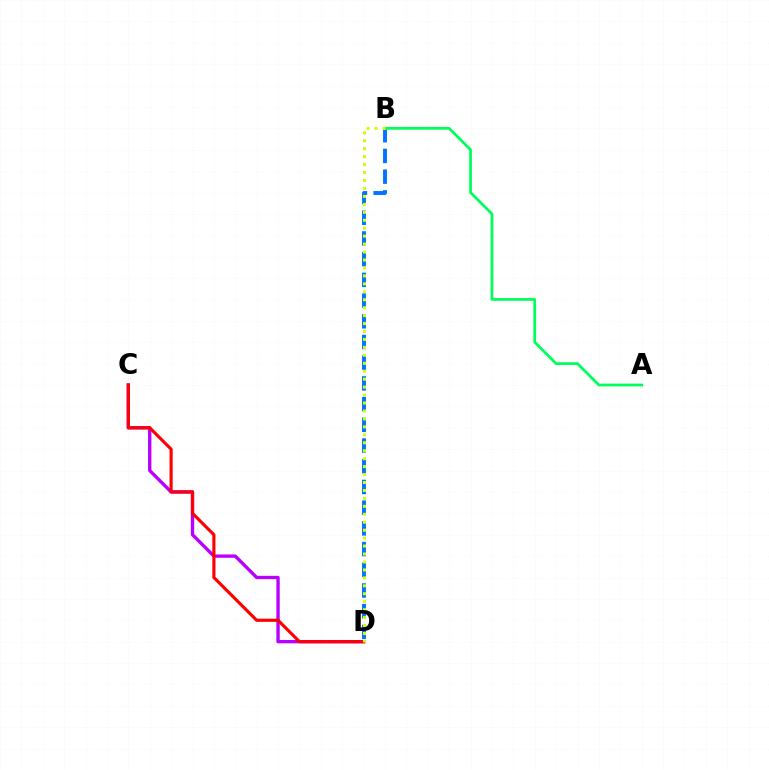{('C', 'D'): [{'color': '#b900ff', 'line_style': 'solid', 'thickness': 2.41}, {'color': '#ff0000', 'line_style': 'solid', 'thickness': 2.26}], ('B', 'D'): [{'color': '#0074ff', 'line_style': 'dashed', 'thickness': 2.81}, {'color': '#d1ff00', 'line_style': 'dotted', 'thickness': 2.16}], ('A', 'B'): [{'color': '#00ff5c', 'line_style': 'solid', 'thickness': 1.99}]}